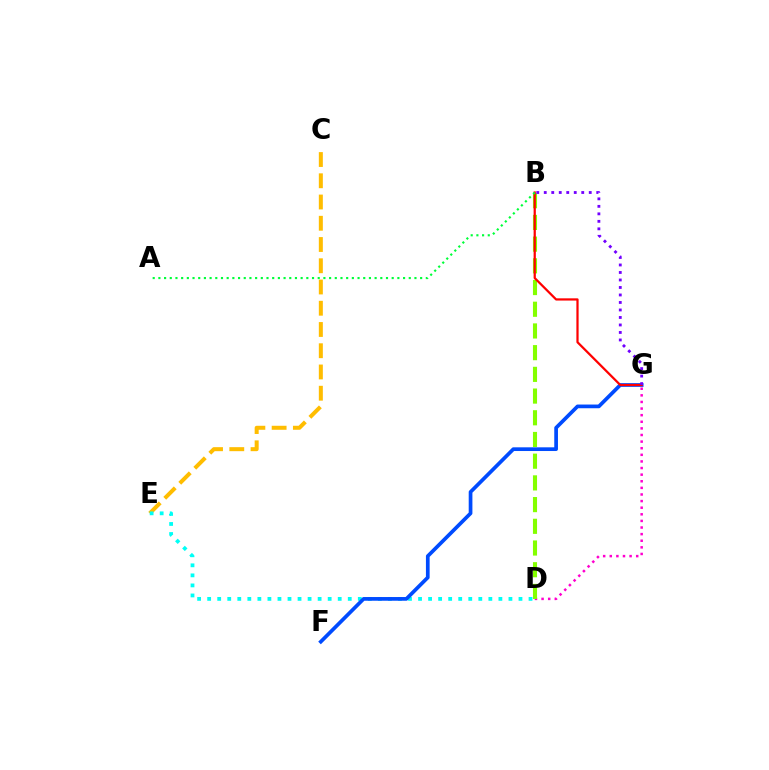{('C', 'E'): [{'color': '#ffbd00', 'line_style': 'dashed', 'thickness': 2.89}], ('D', 'E'): [{'color': '#00fff6', 'line_style': 'dotted', 'thickness': 2.73}], ('D', 'G'): [{'color': '#ff00cf', 'line_style': 'dotted', 'thickness': 1.8}], ('F', 'G'): [{'color': '#004bff', 'line_style': 'solid', 'thickness': 2.67}], ('B', 'D'): [{'color': '#84ff00', 'line_style': 'dashed', 'thickness': 2.95}], ('B', 'G'): [{'color': '#ff0000', 'line_style': 'solid', 'thickness': 1.61}, {'color': '#7200ff', 'line_style': 'dotted', 'thickness': 2.04}], ('A', 'B'): [{'color': '#00ff39', 'line_style': 'dotted', 'thickness': 1.55}]}